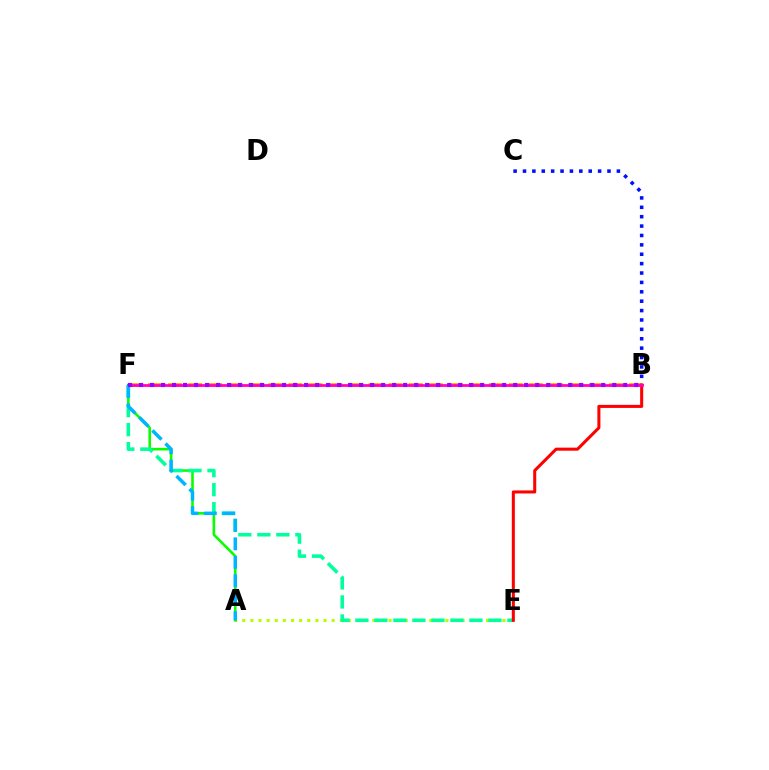{('A', 'E'): [{'color': '#b3ff00', 'line_style': 'dotted', 'thickness': 2.21}], ('B', 'F'): [{'color': '#ffa500', 'line_style': 'dashed', 'thickness': 2.72}, {'color': '#ff00bd', 'line_style': 'solid', 'thickness': 1.95}, {'color': '#9b00ff', 'line_style': 'dotted', 'thickness': 2.99}], ('A', 'F'): [{'color': '#08ff00', 'line_style': 'solid', 'thickness': 1.87}, {'color': '#00b5ff', 'line_style': 'dashed', 'thickness': 2.51}], ('E', 'F'): [{'color': '#00ff9d', 'line_style': 'dashed', 'thickness': 2.58}], ('B', 'C'): [{'color': '#0010ff', 'line_style': 'dotted', 'thickness': 2.55}], ('B', 'E'): [{'color': '#ff0000', 'line_style': 'solid', 'thickness': 2.2}]}